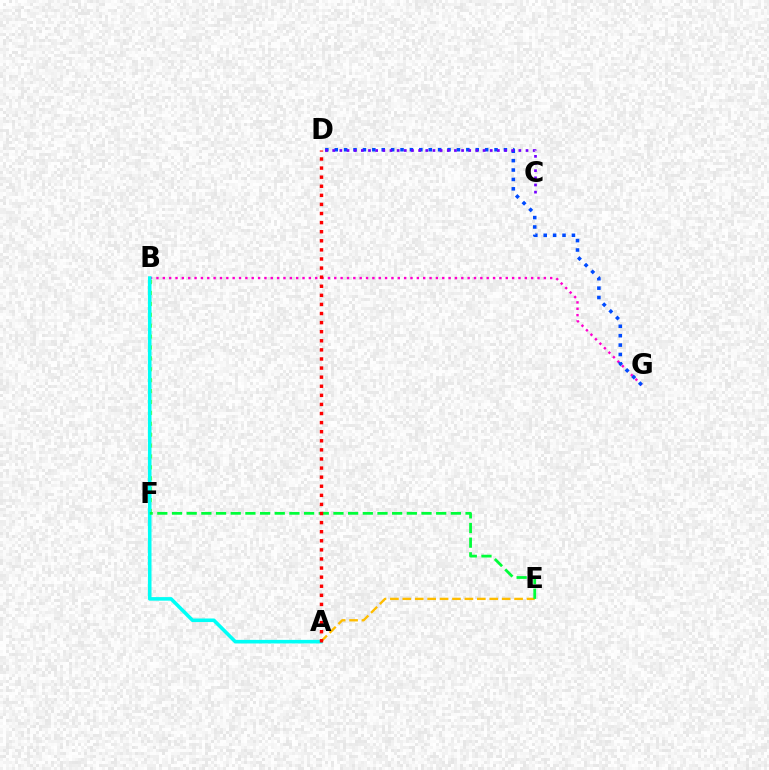{('B', 'G'): [{'color': '#ff00cf', 'line_style': 'dotted', 'thickness': 1.73}], ('B', 'F'): [{'color': '#84ff00', 'line_style': 'dotted', 'thickness': 2.96}], ('A', 'B'): [{'color': '#00fff6', 'line_style': 'solid', 'thickness': 2.57}], ('D', 'G'): [{'color': '#004bff', 'line_style': 'dotted', 'thickness': 2.55}], ('A', 'E'): [{'color': '#ffbd00', 'line_style': 'dashed', 'thickness': 1.69}], ('E', 'F'): [{'color': '#00ff39', 'line_style': 'dashed', 'thickness': 1.99}], ('A', 'D'): [{'color': '#ff0000', 'line_style': 'dotted', 'thickness': 2.47}], ('C', 'D'): [{'color': '#7200ff', 'line_style': 'dotted', 'thickness': 1.95}]}